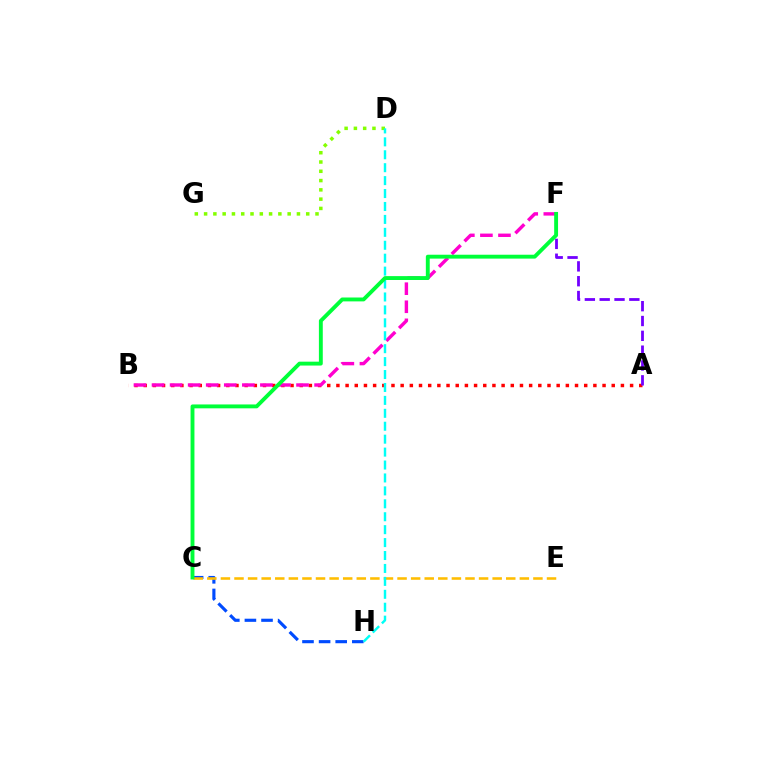{('A', 'B'): [{'color': '#ff0000', 'line_style': 'dotted', 'thickness': 2.49}], ('B', 'F'): [{'color': '#ff00cf', 'line_style': 'dashed', 'thickness': 2.45}], ('C', 'H'): [{'color': '#004bff', 'line_style': 'dashed', 'thickness': 2.26}], ('C', 'E'): [{'color': '#ffbd00', 'line_style': 'dashed', 'thickness': 1.85}], ('A', 'F'): [{'color': '#7200ff', 'line_style': 'dashed', 'thickness': 2.01}], ('D', 'G'): [{'color': '#84ff00', 'line_style': 'dotted', 'thickness': 2.52}], ('D', 'H'): [{'color': '#00fff6', 'line_style': 'dashed', 'thickness': 1.76}], ('C', 'F'): [{'color': '#00ff39', 'line_style': 'solid', 'thickness': 2.79}]}